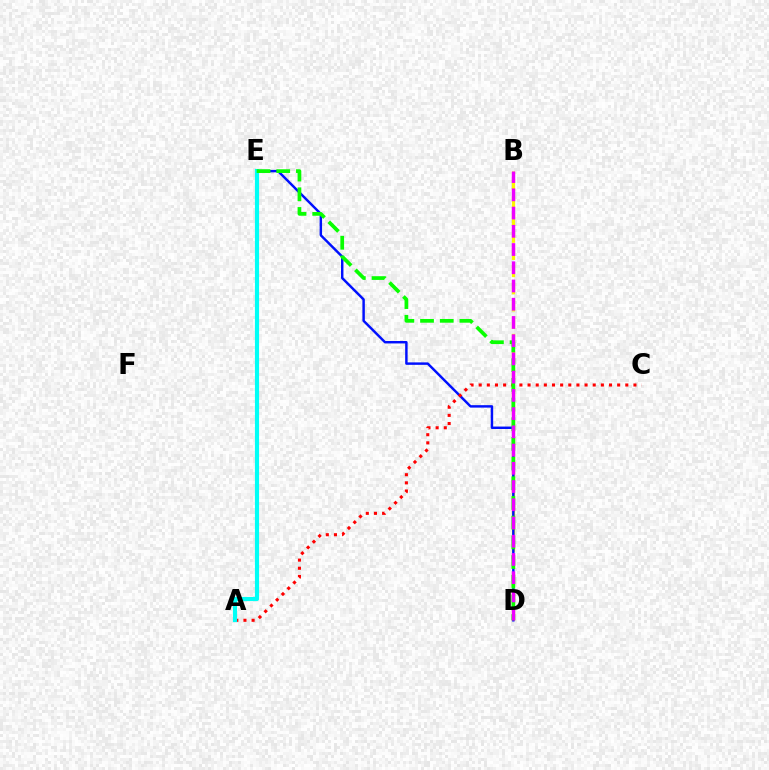{('B', 'D'): [{'color': '#fcf500', 'line_style': 'dashed', 'thickness': 2.33}, {'color': '#ee00ff', 'line_style': 'dashed', 'thickness': 2.48}], ('D', 'E'): [{'color': '#0010ff', 'line_style': 'solid', 'thickness': 1.76}, {'color': '#08ff00', 'line_style': 'dashed', 'thickness': 2.67}], ('A', 'C'): [{'color': '#ff0000', 'line_style': 'dotted', 'thickness': 2.21}], ('A', 'E'): [{'color': '#00fff6', 'line_style': 'solid', 'thickness': 2.98}]}